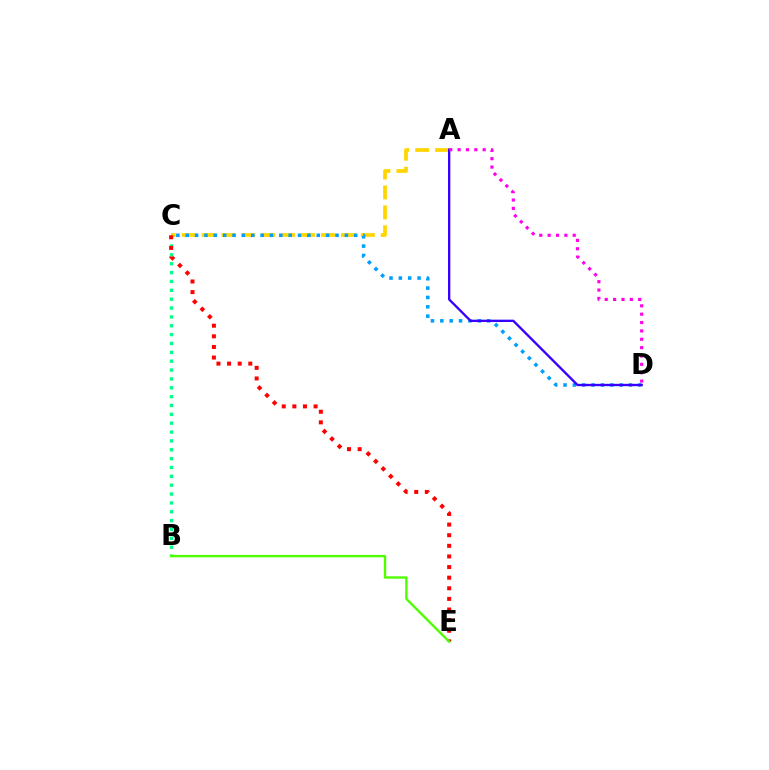{('B', 'C'): [{'color': '#00ff86', 'line_style': 'dotted', 'thickness': 2.41}], ('A', 'C'): [{'color': '#ffd500', 'line_style': 'dashed', 'thickness': 2.7}], ('C', 'E'): [{'color': '#ff0000', 'line_style': 'dotted', 'thickness': 2.88}], ('C', 'D'): [{'color': '#009eff', 'line_style': 'dotted', 'thickness': 2.54}], ('A', 'D'): [{'color': '#3700ff', 'line_style': 'solid', 'thickness': 1.68}, {'color': '#ff00ed', 'line_style': 'dotted', 'thickness': 2.27}], ('B', 'E'): [{'color': '#4fff00', 'line_style': 'solid', 'thickness': 1.72}]}